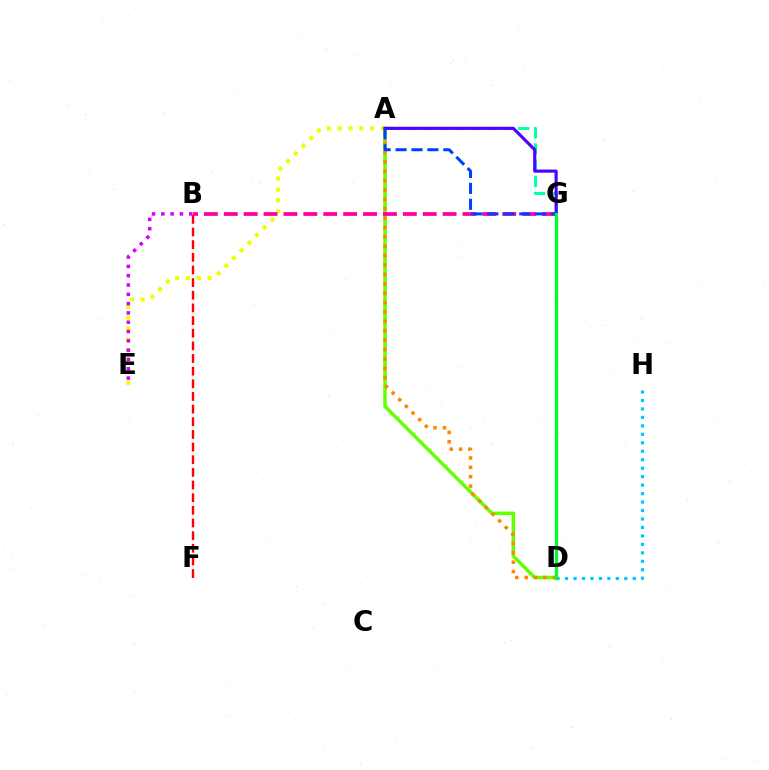{('A', 'E'): [{'color': '#eeff00', 'line_style': 'dotted', 'thickness': 2.95}], ('B', 'F'): [{'color': '#ff0000', 'line_style': 'dashed', 'thickness': 1.72}], ('A', 'G'): [{'color': '#00ffaf', 'line_style': 'dashed', 'thickness': 2.2}, {'color': '#4f00ff', 'line_style': 'solid', 'thickness': 2.26}, {'color': '#003fff', 'line_style': 'dashed', 'thickness': 2.17}], ('D', 'H'): [{'color': '#00c7ff', 'line_style': 'dotted', 'thickness': 2.3}], ('A', 'D'): [{'color': '#66ff00', 'line_style': 'solid', 'thickness': 2.52}, {'color': '#ff8800', 'line_style': 'dotted', 'thickness': 2.55}], ('B', 'G'): [{'color': '#ff00a0', 'line_style': 'dashed', 'thickness': 2.7}], ('B', 'E'): [{'color': '#d600ff', 'line_style': 'dotted', 'thickness': 2.53}], ('D', 'G'): [{'color': '#00ff27', 'line_style': 'solid', 'thickness': 2.31}]}